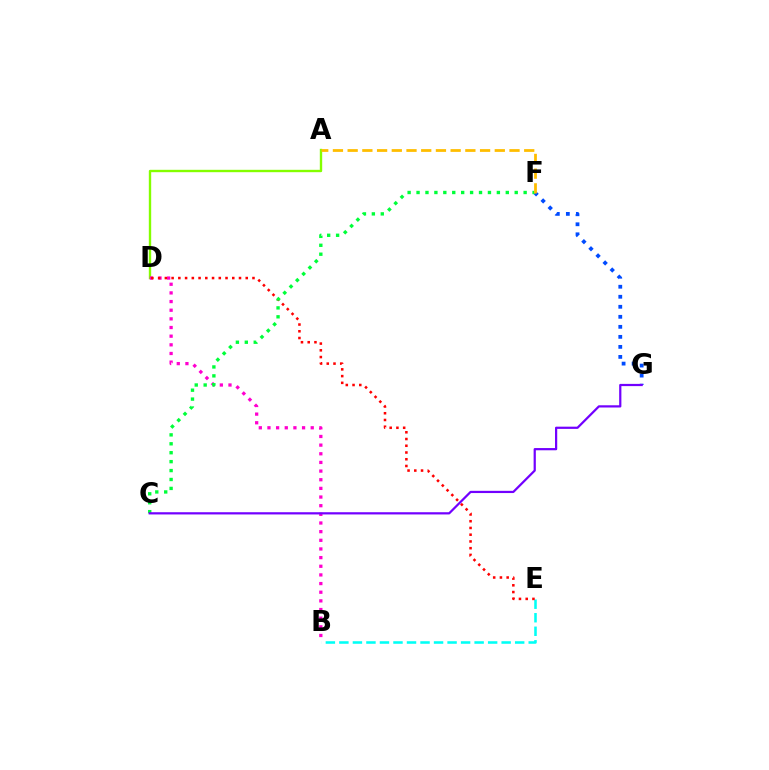{('B', 'E'): [{'color': '#00fff6', 'line_style': 'dashed', 'thickness': 1.84}], ('F', 'G'): [{'color': '#004bff', 'line_style': 'dotted', 'thickness': 2.72}], ('A', 'D'): [{'color': '#84ff00', 'line_style': 'solid', 'thickness': 1.71}], ('B', 'D'): [{'color': '#ff00cf', 'line_style': 'dotted', 'thickness': 2.35}], ('D', 'E'): [{'color': '#ff0000', 'line_style': 'dotted', 'thickness': 1.83}], ('C', 'F'): [{'color': '#00ff39', 'line_style': 'dotted', 'thickness': 2.42}], ('C', 'G'): [{'color': '#7200ff', 'line_style': 'solid', 'thickness': 1.6}], ('A', 'F'): [{'color': '#ffbd00', 'line_style': 'dashed', 'thickness': 2.0}]}